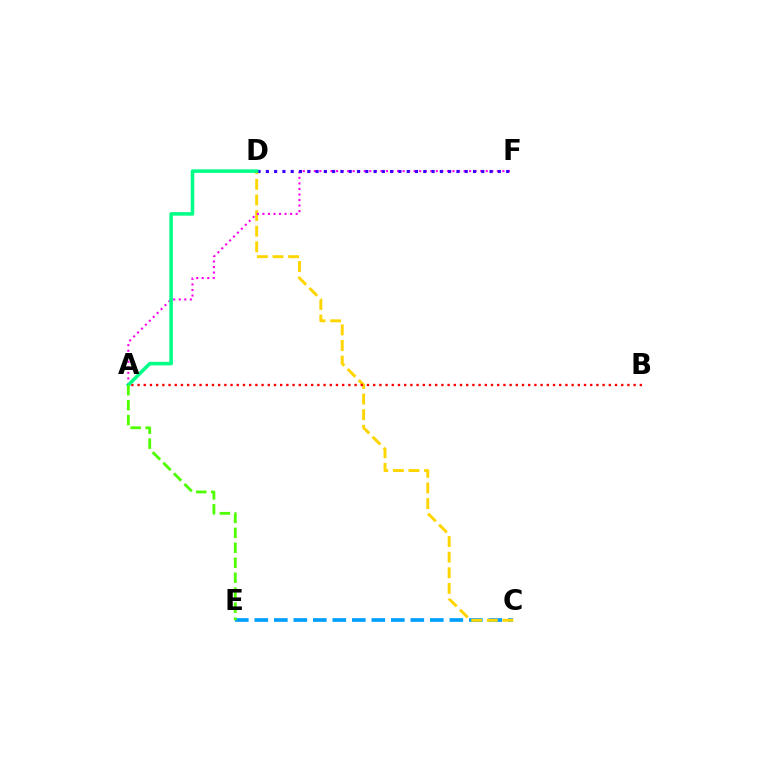{('C', 'E'): [{'color': '#009eff', 'line_style': 'dashed', 'thickness': 2.65}], ('C', 'D'): [{'color': '#ffd500', 'line_style': 'dashed', 'thickness': 2.12}], ('A', 'B'): [{'color': '#ff0000', 'line_style': 'dotted', 'thickness': 1.68}], ('A', 'F'): [{'color': '#ff00ed', 'line_style': 'dotted', 'thickness': 1.51}], ('D', 'F'): [{'color': '#3700ff', 'line_style': 'dotted', 'thickness': 2.25}], ('A', 'D'): [{'color': '#00ff86', 'line_style': 'solid', 'thickness': 2.55}], ('A', 'E'): [{'color': '#4fff00', 'line_style': 'dashed', 'thickness': 2.03}]}